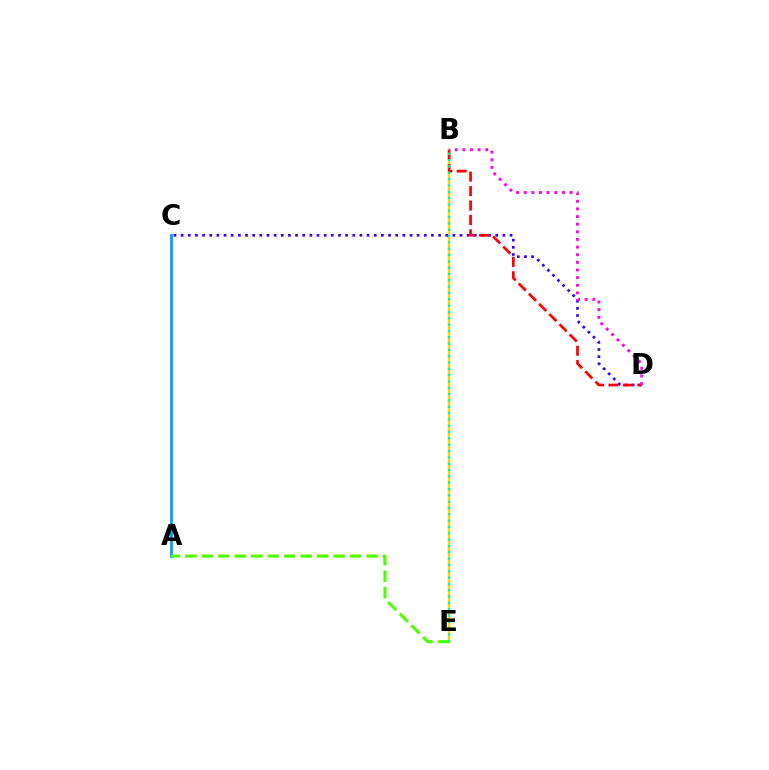{('B', 'E'): [{'color': '#ffd500', 'line_style': 'solid', 'thickness': 1.76}, {'color': '#00ff86', 'line_style': 'dotted', 'thickness': 1.72}], ('C', 'D'): [{'color': '#3700ff', 'line_style': 'dotted', 'thickness': 1.94}], ('A', 'C'): [{'color': '#009eff', 'line_style': 'solid', 'thickness': 2.0}], ('A', 'E'): [{'color': '#4fff00', 'line_style': 'dashed', 'thickness': 2.24}], ('B', 'D'): [{'color': '#ff0000', 'line_style': 'dashed', 'thickness': 1.96}, {'color': '#ff00ed', 'line_style': 'dotted', 'thickness': 2.07}]}